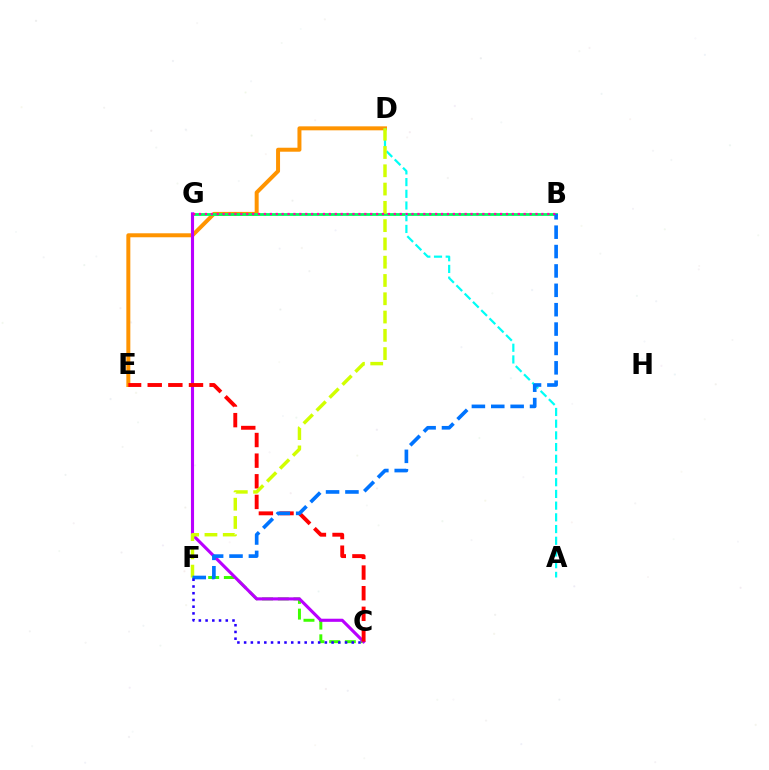{('C', 'F'): [{'color': '#3dff00', 'line_style': 'dashed', 'thickness': 2.13}, {'color': '#2500ff', 'line_style': 'dotted', 'thickness': 1.83}], ('D', 'E'): [{'color': '#ff9400', 'line_style': 'solid', 'thickness': 2.87}], ('B', 'G'): [{'color': '#00ff5c', 'line_style': 'solid', 'thickness': 2.01}, {'color': '#ff00ac', 'line_style': 'dotted', 'thickness': 1.6}], ('A', 'D'): [{'color': '#00fff6', 'line_style': 'dashed', 'thickness': 1.59}], ('C', 'G'): [{'color': '#b900ff', 'line_style': 'solid', 'thickness': 2.24}], ('C', 'E'): [{'color': '#ff0000', 'line_style': 'dashed', 'thickness': 2.8}], ('D', 'F'): [{'color': '#d1ff00', 'line_style': 'dashed', 'thickness': 2.48}], ('B', 'F'): [{'color': '#0074ff', 'line_style': 'dashed', 'thickness': 2.63}]}